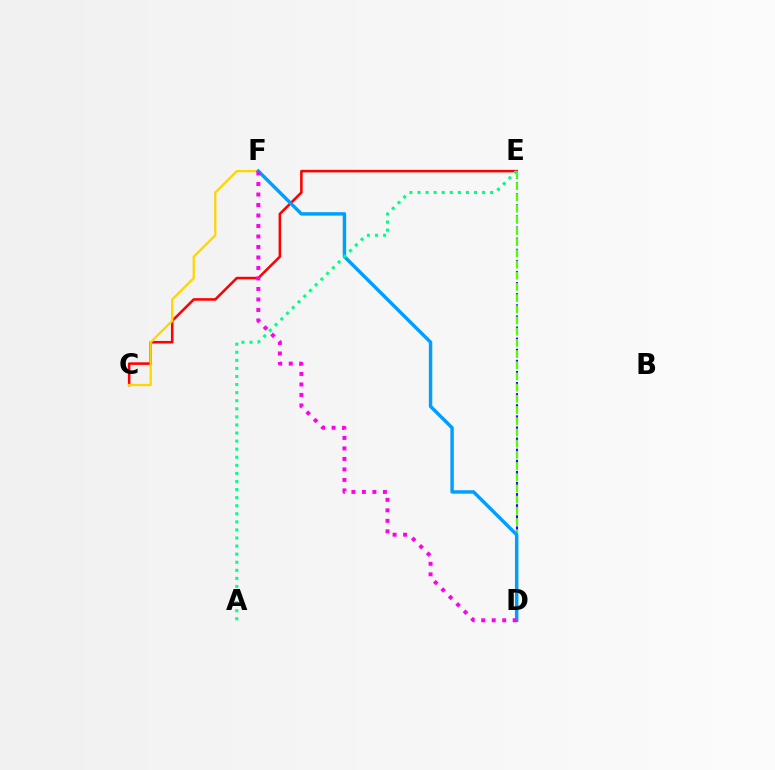{('C', 'E'): [{'color': '#ff0000', 'line_style': 'solid', 'thickness': 1.84}], ('C', 'F'): [{'color': '#ffd500', 'line_style': 'solid', 'thickness': 1.63}], ('D', 'E'): [{'color': '#3700ff', 'line_style': 'dashed', 'thickness': 1.51}, {'color': '#4fff00', 'line_style': 'dashed', 'thickness': 1.52}], ('D', 'F'): [{'color': '#009eff', 'line_style': 'solid', 'thickness': 2.47}, {'color': '#ff00ed', 'line_style': 'dotted', 'thickness': 2.85}], ('A', 'E'): [{'color': '#00ff86', 'line_style': 'dotted', 'thickness': 2.19}]}